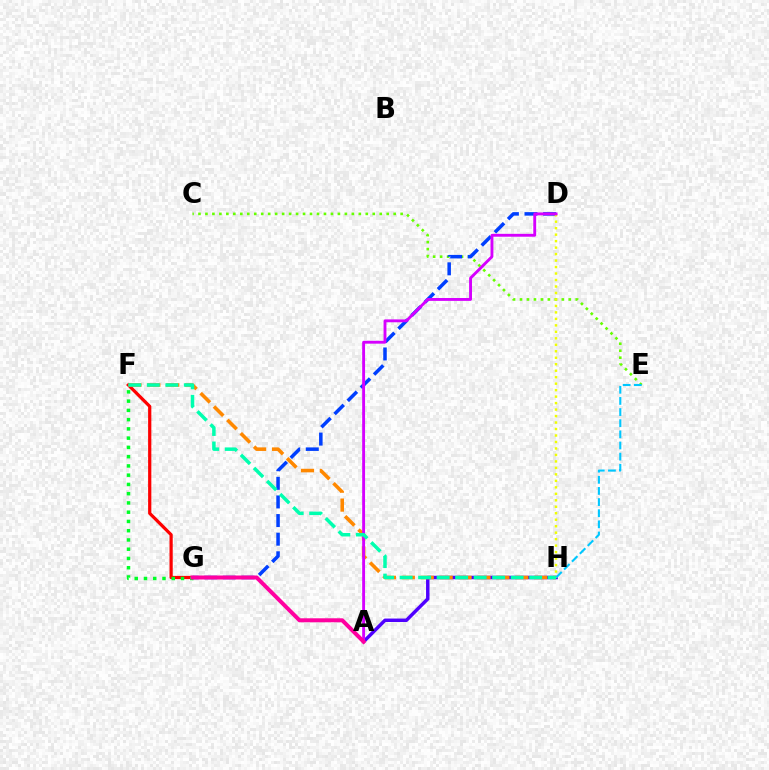{('A', 'H'): [{'color': '#4f00ff', 'line_style': 'solid', 'thickness': 2.49}], ('F', 'G'): [{'color': '#ff0000', 'line_style': 'solid', 'thickness': 2.32}, {'color': '#00ff27', 'line_style': 'dotted', 'thickness': 2.51}], ('C', 'E'): [{'color': '#66ff00', 'line_style': 'dotted', 'thickness': 1.89}], ('D', 'G'): [{'color': '#003fff', 'line_style': 'dashed', 'thickness': 2.53}], ('F', 'H'): [{'color': '#ff8800', 'line_style': 'dashed', 'thickness': 2.57}, {'color': '#00ffaf', 'line_style': 'dashed', 'thickness': 2.51}], ('D', 'H'): [{'color': '#eeff00', 'line_style': 'dotted', 'thickness': 1.76}], ('A', 'D'): [{'color': '#d600ff', 'line_style': 'solid', 'thickness': 2.07}], ('A', 'G'): [{'color': '#ff00a0', 'line_style': 'solid', 'thickness': 2.87}], ('E', 'H'): [{'color': '#00c7ff', 'line_style': 'dashed', 'thickness': 1.51}]}